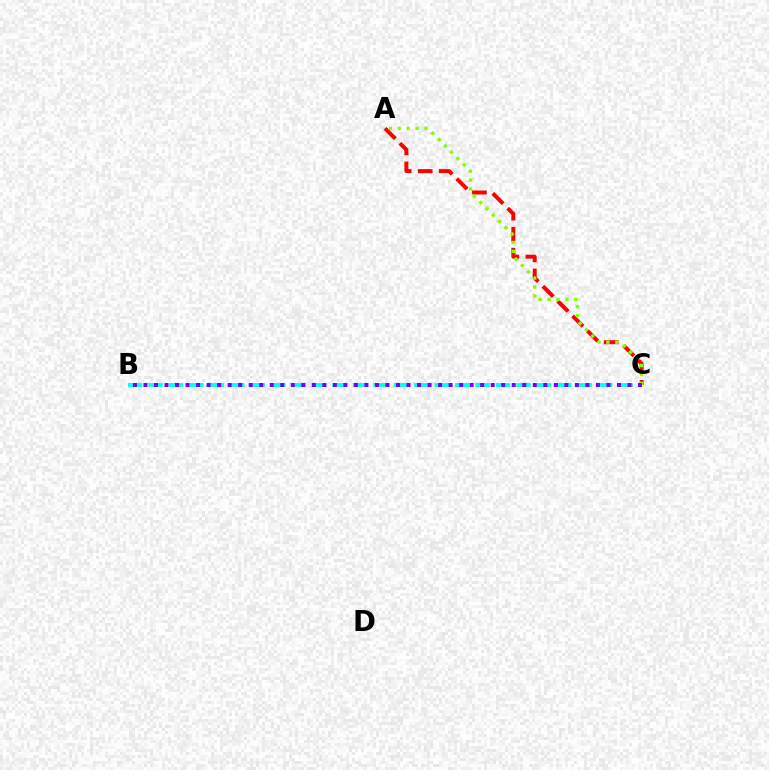{('A', 'C'): [{'color': '#ff0000', 'line_style': 'dashed', 'thickness': 2.86}, {'color': '#84ff00', 'line_style': 'dotted', 'thickness': 2.42}], ('B', 'C'): [{'color': '#00fff6', 'line_style': 'dashed', 'thickness': 2.78}, {'color': '#7200ff', 'line_style': 'dotted', 'thickness': 2.86}]}